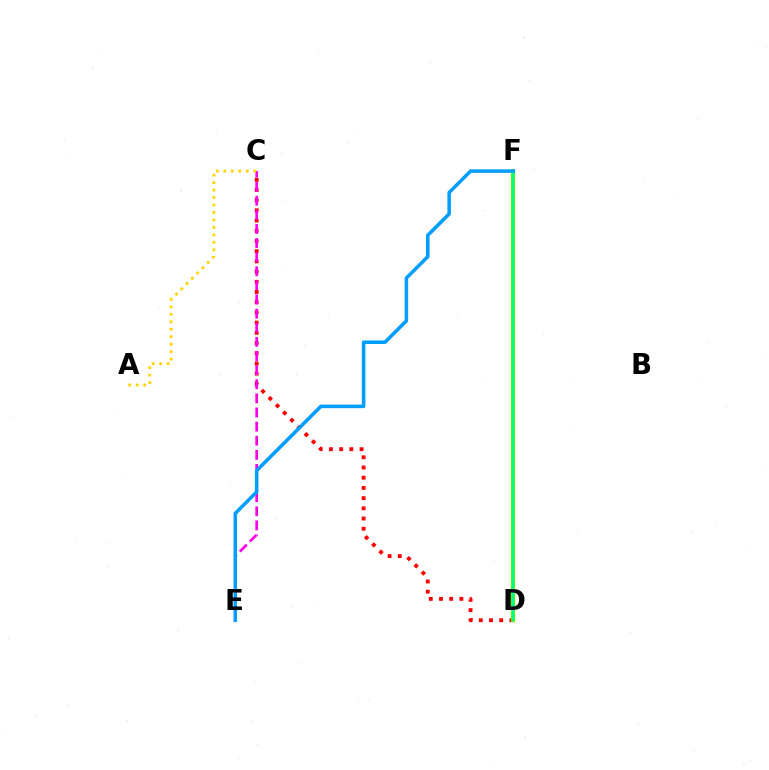{('C', 'D'): [{'color': '#ff0000', 'line_style': 'dotted', 'thickness': 2.77}], ('D', 'F'): [{'color': '#3700ff', 'line_style': 'dotted', 'thickness': 1.74}, {'color': '#4fff00', 'line_style': 'solid', 'thickness': 2.9}, {'color': '#00ff86', 'line_style': 'solid', 'thickness': 1.61}], ('C', 'E'): [{'color': '#ff00ed', 'line_style': 'dashed', 'thickness': 1.92}], ('A', 'C'): [{'color': '#ffd500', 'line_style': 'dotted', 'thickness': 2.03}], ('E', 'F'): [{'color': '#009eff', 'line_style': 'solid', 'thickness': 2.54}]}